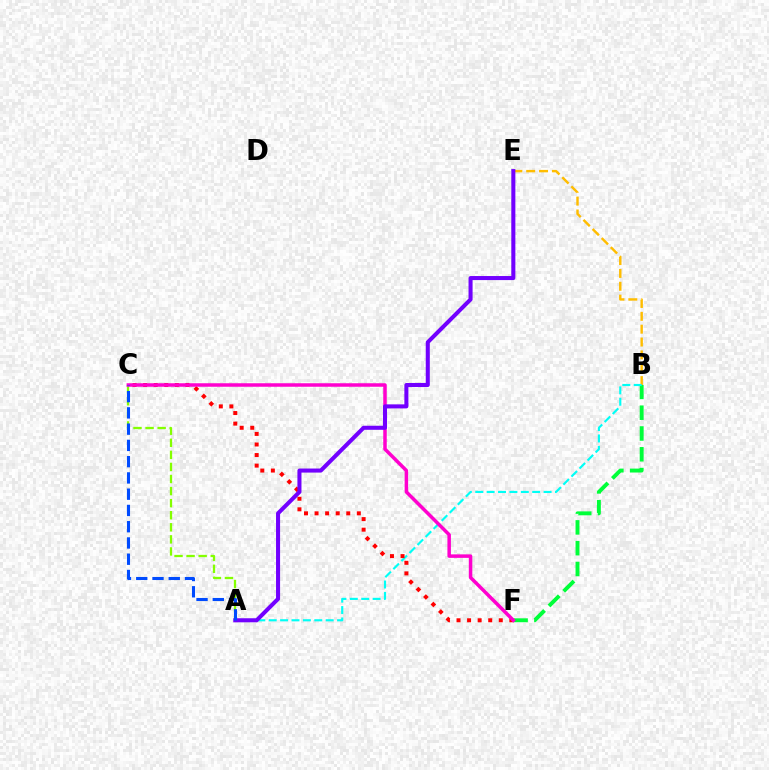{('A', 'C'): [{'color': '#84ff00', 'line_style': 'dashed', 'thickness': 1.64}, {'color': '#004bff', 'line_style': 'dashed', 'thickness': 2.21}], ('B', 'F'): [{'color': '#00ff39', 'line_style': 'dashed', 'thickness': 2.82}], ('B', 'E'): [{'color': '#ffbd00', 'line_style': 'dashed', 'thickness': 1.75}], ('A', 'B'): [{'color': '#00fff6', 'line_style': 'dashed', 'thickness': 1.55}], ('C', 'F'): [{'color': '#ff0000', 'line_style': 'dotted', 'thickness': 2.87}, {'color': '#ff00cf', 'line_style': 'solid', 'thickness': 2.52}], ('A', 'E'): [{'color': '#7200ff', 'line_style': 'solid', 'thickness': 2.92}]}